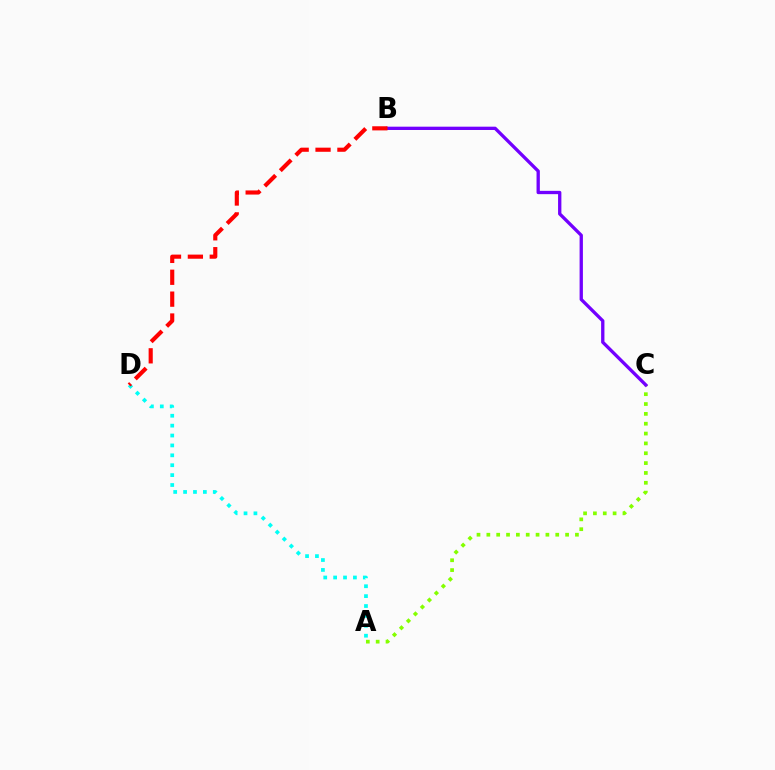{('A', 'C'): [{'color': '#84ff00', 'line_style': 'dotted', 'thickness': 2.67}], ('A', 'D'): [{'color': '#00fff6', 'line_style': 'dotted', 'thickness': 2.69}], ('B', 'C'): [{'color': '#7200ff', 'line_style': 'solid', 'thickness': 2.38}], ('B', 'D'): [{'color': '#ff0000', 'line_style': 'dashed', 'thickness': 2.97}]}